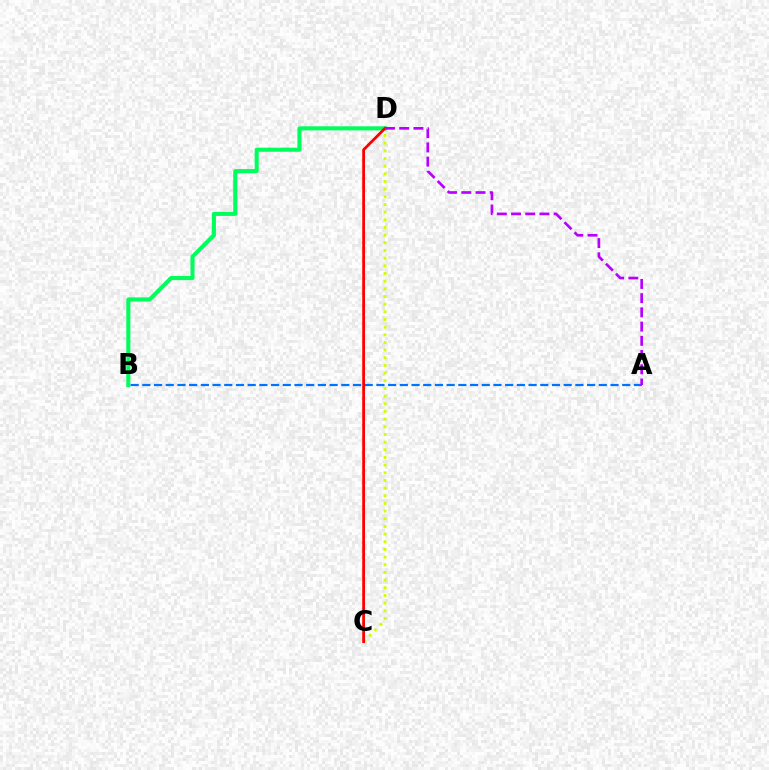{('B', 'D'): [{'color': '#00ff5c', 'line_style': 'solid', 'thickness': 2.93}], ('A', 'B'): [{'color': '#0074ff', 'line_style': 'dashed', 'thickness': 1.59}], ('C', 'D'): [{'color': '#d1ff00', 'line_style': 'dotted', 'thickness': 2.08}, {'color': '#ff0000', 'line_style': 'solid', 'thickness': 2.01}], ('A', 'D'): [{'color': '#b900ff', 'line_style': 'dashed', 'thickness': 1.93}]}